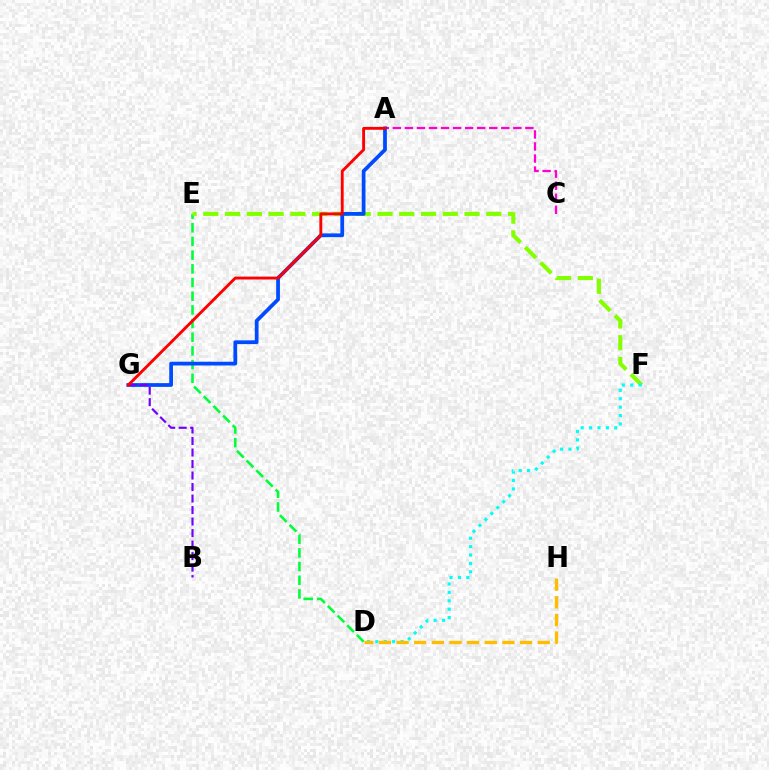{('A', 'C'): [{'color': '#ff00cf', 'line_style': 'dashed', 'thickness': 1.64}], ('D', 'E'): [{'color': '#00ff39', 'line_style': 'dashed', 'thickness': 1.86}], ('E', 'F'): [{'color': '#84ff00', 'line_style': 'dashed', 'thickness': 2.96}], ('D', 'F'): [{'color': '#00fff6', 'line_style': 'dotted', 'thickness': 2.28}], ('A', 'G'): [{'color': '#004bff', 'line_style': 'solid', 'thickness': 2.7}, {'color': '#ff0000', 'line_style': 'solid', 'thickness': 2.07}], ('B', 'G'): [{'color': '#7200ff', 'line_style': 'dashed', 'thickness': 1.56}], ('D', 'H'): [{'color': '#ffbd00', 'line_style': 'dashed', 'thickness': 2.4}]}